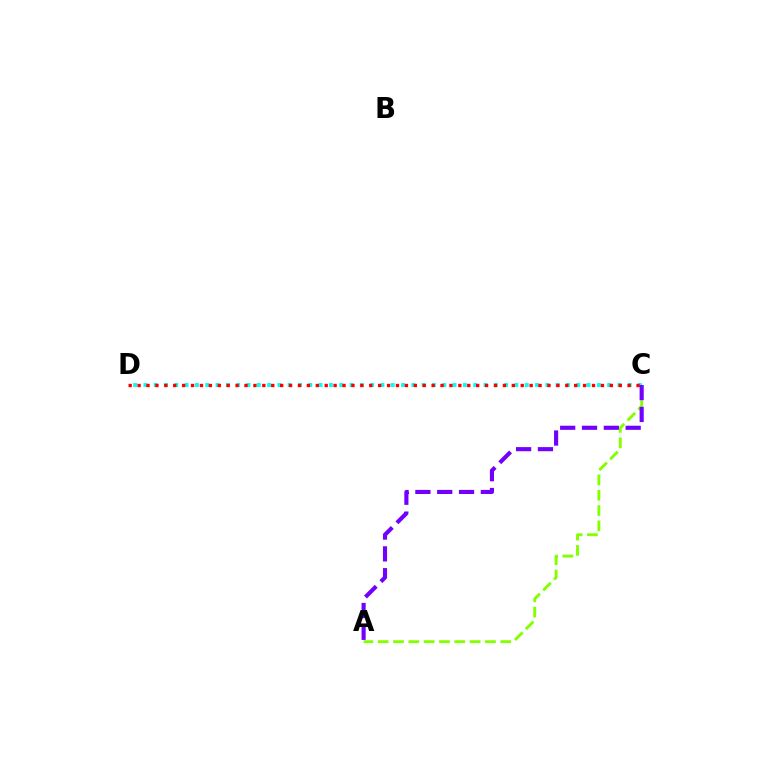{('C', 'D'): [{'color': '#00fff6', 'line_style': 'dotted', 'thickness': 2.8}, {'color': '#ff0000', 'line_style': 'dotted', 'thickness': 2.42}], ('A', 'C'): [{'color': '#84ff00', 'line_style': 'dashed', 'thickness': 2.08}, {'color': '#7200ff', 'line_style': 'dashed', 'thickness': 2.97}]}